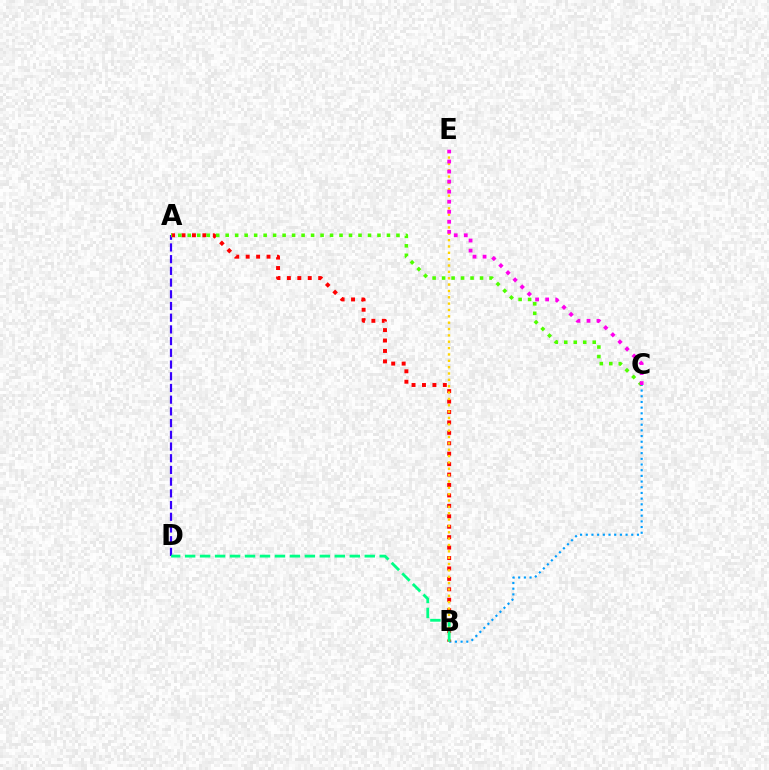{('B', 'C'): [{'color': '#009eff', 'line_style': 'dotted', 'thickness': 1.55}], ('A', 'D'): [{'color': '#3700ff', 'line_style': 'dashed', 'thickness': 1.59}], ('A', 'B'): [{'color': '#ff0000', 'line_style': 'dotted', 'thickness': 2.83}], ('A', 'C'): [{'color': '#4fff00', 'line_style': 'dotted', 'thickness': 2.58}], ('B', 'E'): [{'color': '#ffd500', 'line_style': 'dotted', 'thickness': 1.73}], ('B', 'D'): [{'color': '#00ff86', 'line_style': 'dashed', 'thickness': 2.03}], ('C', 'E'): [{'color': '#ff00ed', 'line_style': 'dotted', 'thickness': 2.73}]}